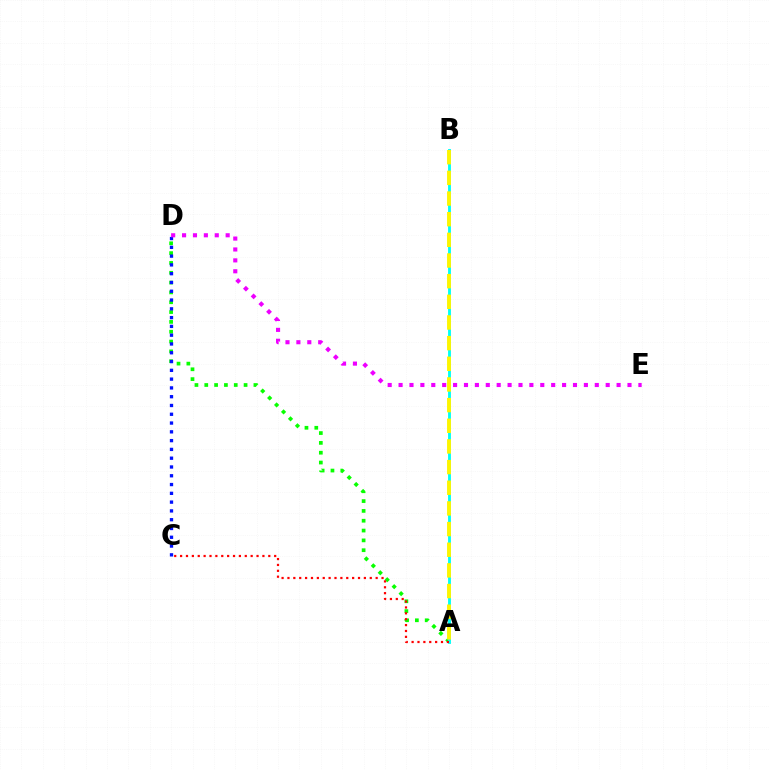{('A', 'D'): [{'color': '#08ff00', 'line_style': 'dotted', 'thickness': 2.67}], ('C', 'D'): [{'color': '#0010ff', 'line_style': 'dotted', 'thickness': 2.39}], ('A', 'B'): [{'color': '#00fff6', 'line_style': 'solid', 'thickness': 2.07}, {'color': '#fcf500', 'line_style': 'dashed', 'thickness': 2.81}], ('D', 'E'): [{'color': '#ee00ff', 'line_style': 'dotted', 'thickness': 2.96}], ('A', 'C'): [{'color': '#ff0000', 'line_style': 'dotted', 'thickness': 1.6}]}